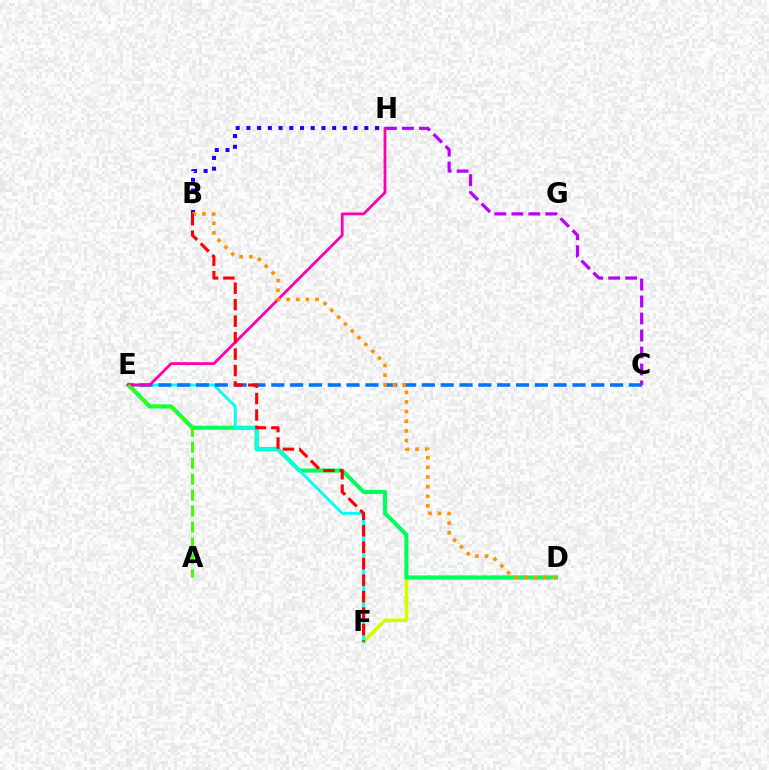{('B', 'H'): [{'color': '#2500ff', 'line_style': 'dotted', 'thickness': 2.91}], ('D', 'F'): [{'color': '#d1ff00', 'line_style': 'solid', 'thickness': 2.64}], ('D', 'E'): [{'color': '#00ff5c', 'line_style': 'solid', 'thickness': 2.95}], ('E', 'F'): [{'color': '#00fff6', 'line_style': 'solid', 'thickness': 2.05}], ('C', 'E'): [{'color': '#0074ff', 'line_style': 'dashed', 'thickness': 2.56}], ('C', 'H'): [{'color': '#b900ff', 'line_style': 'dashed', 'thickness': 2.31}], ('E', 'H'): [{'color': '#ff00ac', 'line_style': 'solid', 'thickness': 2.0}], ('A', 'E'): [{'color': '#3dff00', 'line_style': 'dashed', 'thickness': 2.17}], ('B', 'D'): [{'color': '#ff9400', 'line_style': 'dotted', 'thickness': 2.62}], ('B', 'F'): [{'color': '#ff0000', 'line_style': 'dashed', 'thickness': 2.24}]}